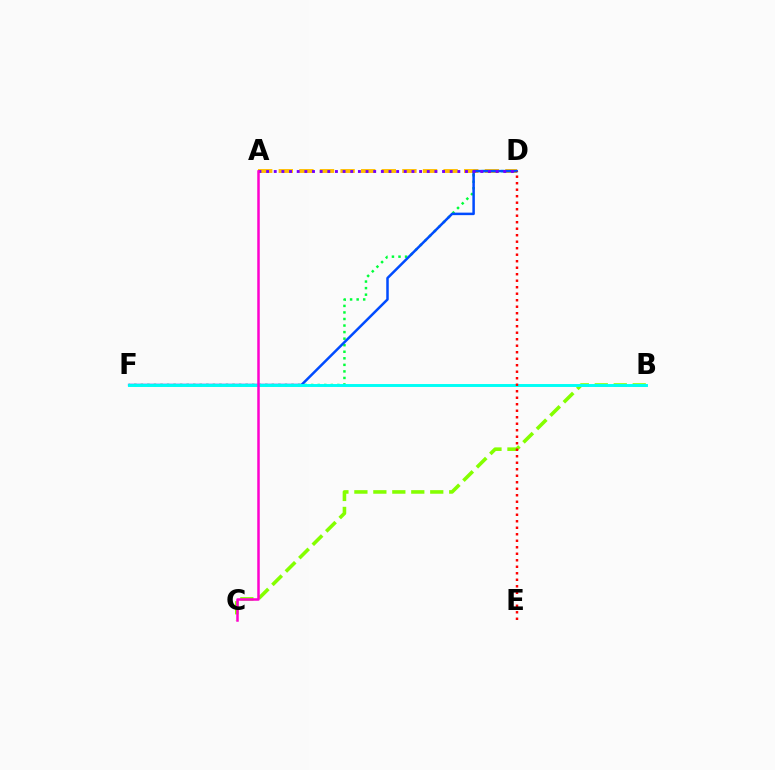{('D', 'F'): [{'color': '#00ff39', 'line_style': 'dotted', 'thickness': 1.78}, {'color': '#004bff', 'line_style': 'solid', 'thickness': 1.8}], ('A', 'D'): [{'color': '#ffbd00', 'line_style': 'dashed', 'thickness': 2.8}, {'color': '#7200ff', 'line_style': 'dotted', 'thickness': 2.08}], ('B', 'C'): [{'color': '#84ff00', 'line_style': 'dashed', 'thickness': 2.58}], ('B', 'F'): [{'color': '#00fff6', 'line_style': 'solid', 'thickness': 2.11}], ('A', 'C'): [{'color': '#ff00cf', 'line_style': 'solid', 'thickness': 1.8}], ('D', 'E'): [{'color': '#ff0000', 'line_style': 'dotted', 'thickness': 1.77}]}